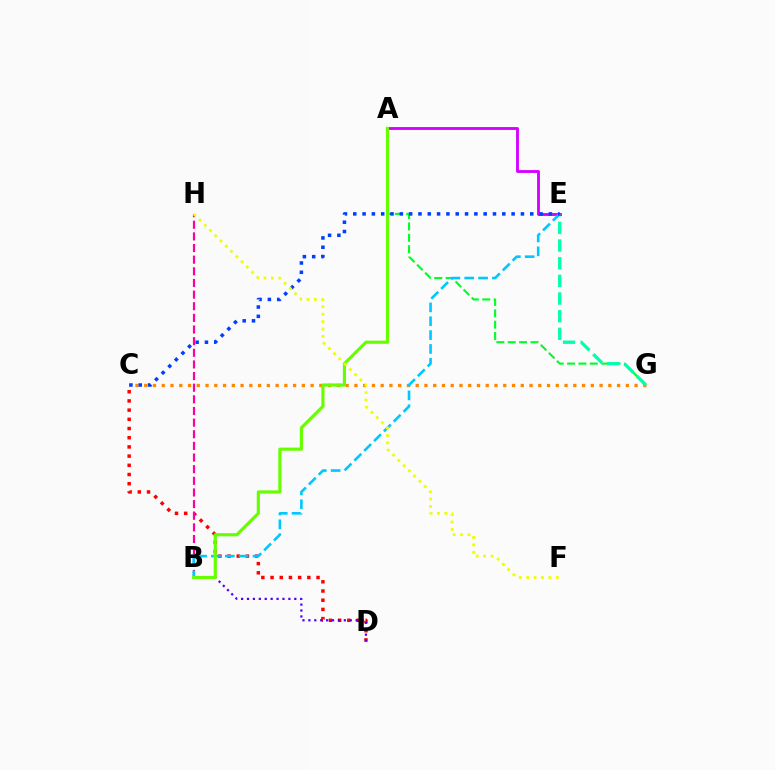{('C', 'G'): [{'color': '#ff8800', 'line_style': 'dotted', 'thickness': 2.38}], ('A', 'G'): [{'color': '#00ff27', 'line_style': 'dashed', 'thickness': 1.54}], ('C', 'D'): [{'color': '#ff0000', 'line_style': 'dotted', 'thickness': 2.5}], ('E', 'G'): [{'color': '#00ffaf', 'line_style': 'dashed', 'thickness': 2.4}], ('B', 'H'): [{'color': '#ff00a0', 'line_style': 'dashed', 'thickness': 1.58}], ('A', 'E'): [{'color': '#d600ff', 'line_style': 'solid', 'thickness': 2.06}], ('B', 'E'): [{'color': '#00c7ff', 'line_style': 'dashed', 'thickness': 1.88}], ('B', 'D'): [{'color': '#4f00ff', 'line_style': 'dotted', 'thickness': 1.61}], ('C', 'E'): [{'color': '#003fff', 'line_style': 'dotted', 'thickness': 2.53}], ('A', 'B'): [{'color': '#66ff00', 'line_style': 'solid', 'thickness': 2.27}], ('F', 'H'): [{'color': '#eeff00', 'line_style': 'dotted', 'thickness': 2.01}]}